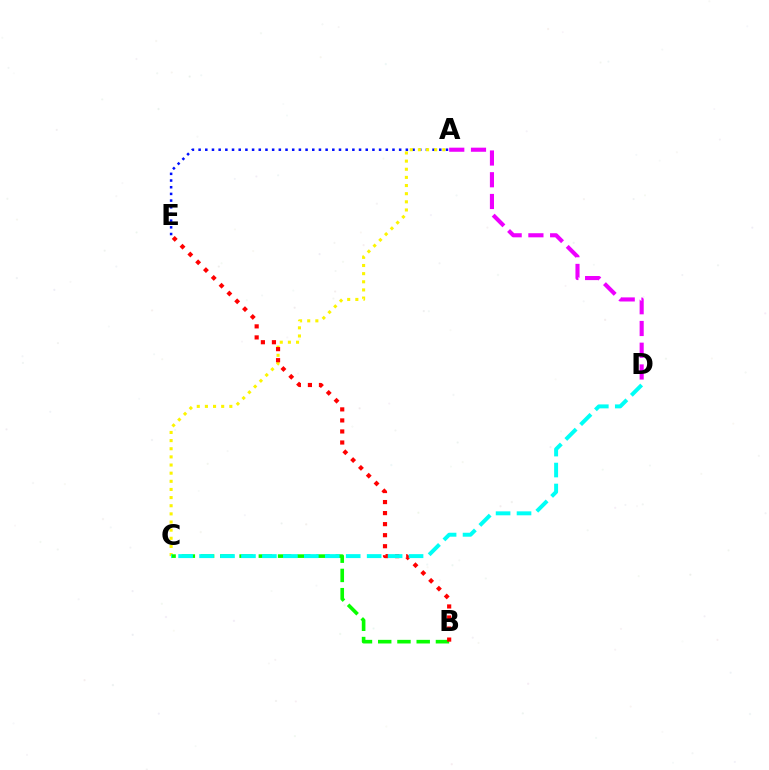{('A', 'E'): [{'color': '#0010ff', 'line_style': 'dotted', 'thickness': 1.82}], ('A', 'D'): [{'color': '#ee00ff', 'line_style': 'dashed', 'thickness': 2.95}], ('A', 'C'): [{'color': '#fcf500', 'line_style': 'dotted', 'thickness': 2.21}], ('B', 'C'): [{'color': '#08ff00', 'line_style': 'dashed', 'thickness': 2.61}], ('B', 'E'): [{'color': '#ff0000', 'line_style': 'dotted', 'thickness': 3.0}], ('C', 'D'): [{'color': '#00fff6', 'line_style': 'dashed', 'thickness': 2.85}]}